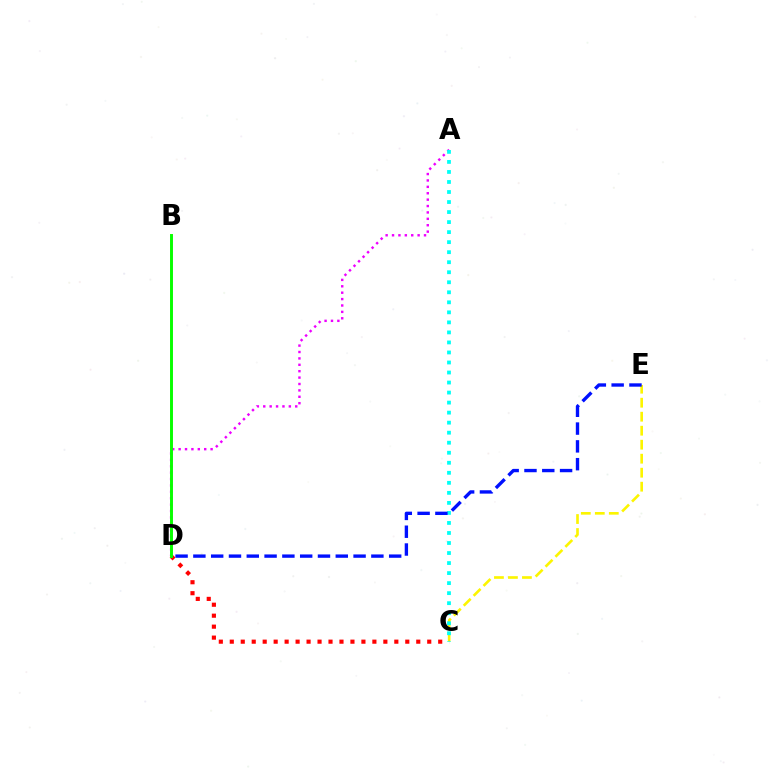{('C', 'E'): [{'color': '#fcf500', 'line_style': 'dashed', 'thickness': 1.9}], ('A', 'D'): [{'color': '#ee00ff', 'line_style': 'dotted', 'thickness': 1.74}], ('C', 'D'): [{'color': '#ff0000', 'line_style': 'dotted', 'thickness': 2.98}], ('A', 'C'): [{'color': '#00fff6', 'line_style': 'dotted', 'thickness': 2.72}], ('B', 'D'): [{'color': '#08ff00', 'line_style': 'solid', 'thickness': 2.12}], ('D', 'E'): [{'color': '#0010ff', 'line_style': 'dashed', 'thickness': 2.42}]}